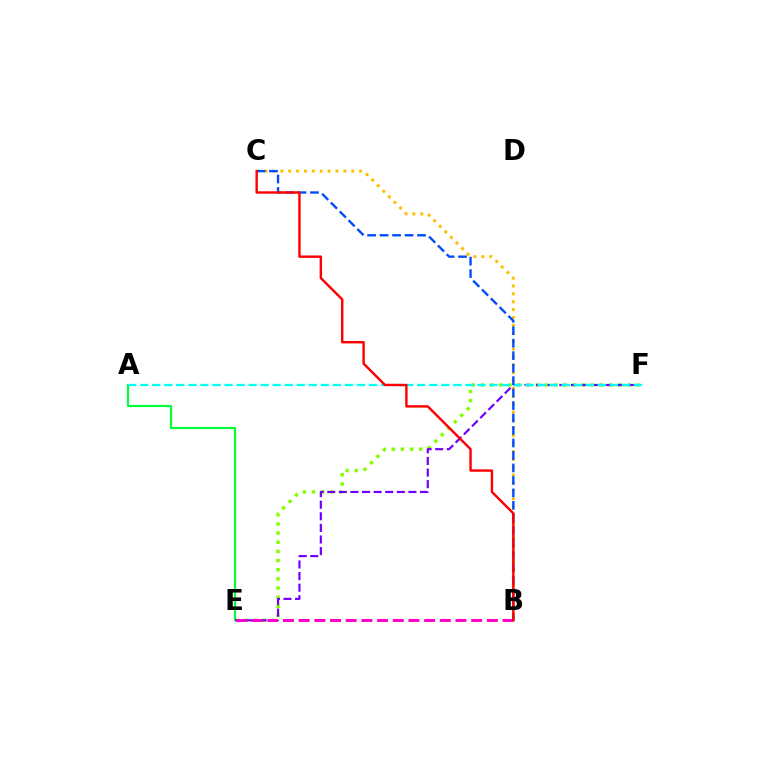{('E', 'F'): [{'color': '#84ff00', 'line_style': 'dotted', 'thickness': 2.49}, {'color': '#7200ff', 'line_style': 'dashed', 'thickness': 1.57}], ('B', 'C'): [{'color': '#ffbd00', 'line_style': 'dotted', 'thickness': 2.14}, {'color': '#004bff', 'line_style': 'dashed', 'thickness': 1.69}, {'color': '#ff0000', 'line_style': 'solid', 'thickness': 1.74}], ('A', 'E'): [{'color': '#00ff39', 'line_style': 'solid', 'thickness': 1.56}], ('B', 'E'): [{'color': '#ff00cf', 'line_style': 'dashed', 'thickness': 2.13}], ('A', 'F'): [{'color': '#00fff6', 'line_style': 'dashed', 'thickness': 1.64}]}